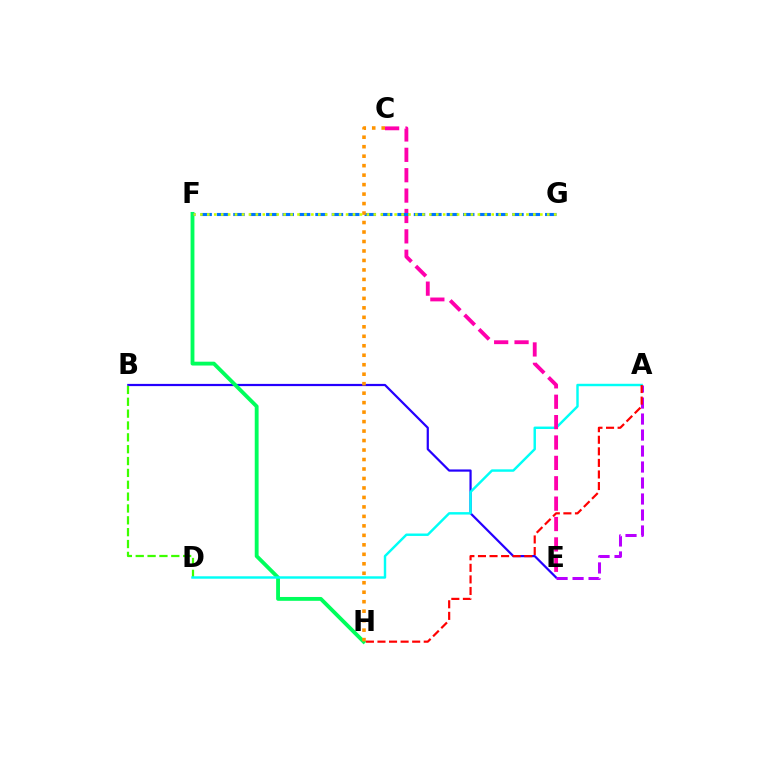{('B', 'E'): [{'color': '#2500ff', 'line_style': 'solid', 'thickness': 1.6}], ('F', 'H'): [{'color': '#00ff5c', 'line_style': 'solid', 'thickness': 2.77}], ('B', 'D'): [{'color': '#3dff00', 'line_style': 'dashed', 'thickness': 1.61}], ('A', 'E'): [{'color': '#b900ff', 'line_style': 'dashed', 'thickness': 2.17}], ('A', 'D'): [{'color': '#00fff6', 'line_style': 'solid', 'thickness': 1.75}], ('A', 'H'): [{'color': '#ff0000', 'line_style': 'dashed', 'thickness': 1.57}], ('C', 'E'): [{'color': '#ff00ac', 'line_style': 'dashed', 'thickness': 2.77}], ('F', 'G'): [{'color': '#0074ff', 'line_style': 'dashed', 'thickness': 2.23}, {'color': '#d1ff00', 'line_style': 'dotted', 'thickness': 1.88}], ('C', 'H'): [{'color': '#ff9400', 'line_style': 'dotted', 'thickness': 2.58}]}